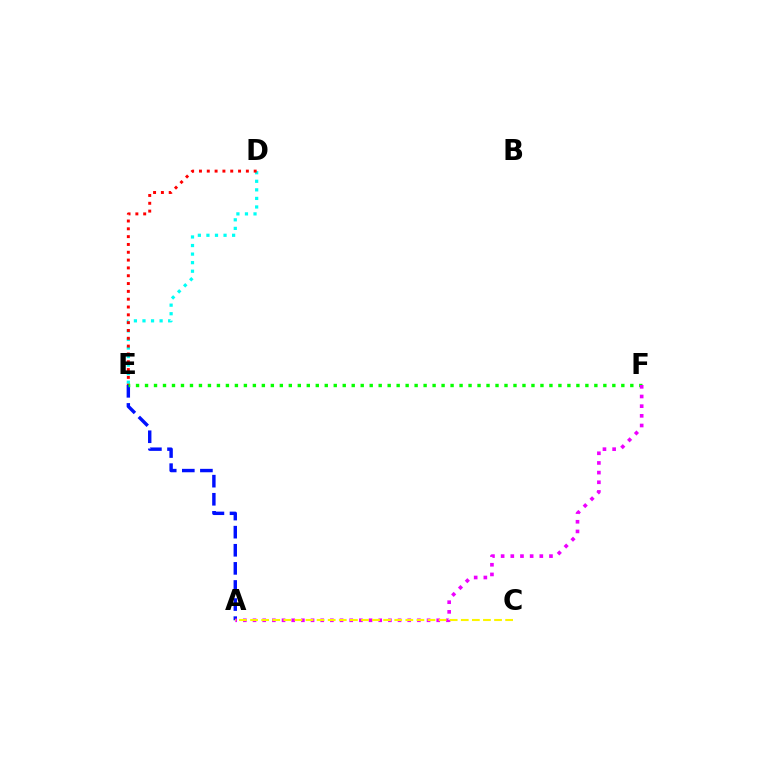{('D', 'E'): [{'color': '#00fff6', 'line_style': 'dotted', 'thickness': 2.33}, {'color': '#ff0000', 'line_style': 'dotted', 'thickness': 2.12}], ('A', 'E'): [{'color': '#0010ff', 'line_style': 'dashed', 'thickness': 2.46}], ('E', 'F'): [{'color': '#08ff00', 'line_style': 'dotted', 'thickness': 2.44}], ('A', 'F'): [{'color': '#ee00ff', 'line_style': 'dotted', 'thickness': 2.63}], ('A', 'C'): [{'color': '#fcf500', 'line_style': 'dashed', 'thickness': 1.51}]}